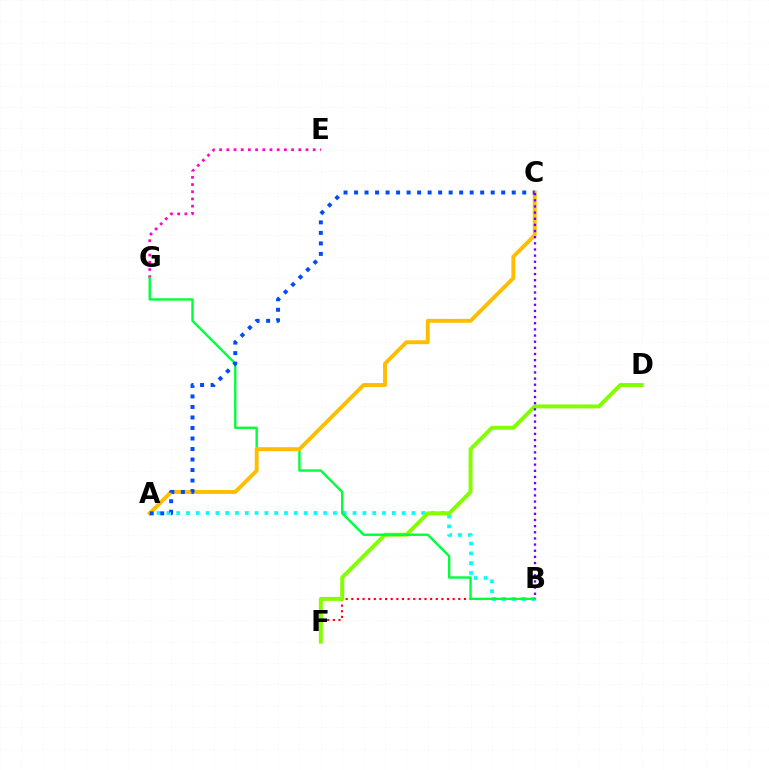{('E', 'G'): [{'color': '#ff00cf', 'line_style': 'dotted', 'thickness': 1.96}], ('B', 'F'): [{'color': '#ff0000', 'line_style': 'dotted', 'thickness': 1.53}], ('A', 'B'): [{'color': '#00fff6', 'line_style': 'dotted', 'thickness': 2.66}], ('D', 'F'): [{'color': '#84ff00', 'line_style': 'solid', 'thickness': 2.86}], ('B', 'G'): [{'color': '#00ff39', 'line_style': 'solid', 'thickness': 1.71}], ('A', 'C'): [{'color': '#ffbd00', 'line_style': 'solid', 'thickness': 2.81}, {'color': '#004bff', 'line_style': 'dotted', 'thickness': 2.86}], ('B', 'C'): [{'color': '#7200ff', 'line_style': 'dotted', 'thickness': 1.67}]}